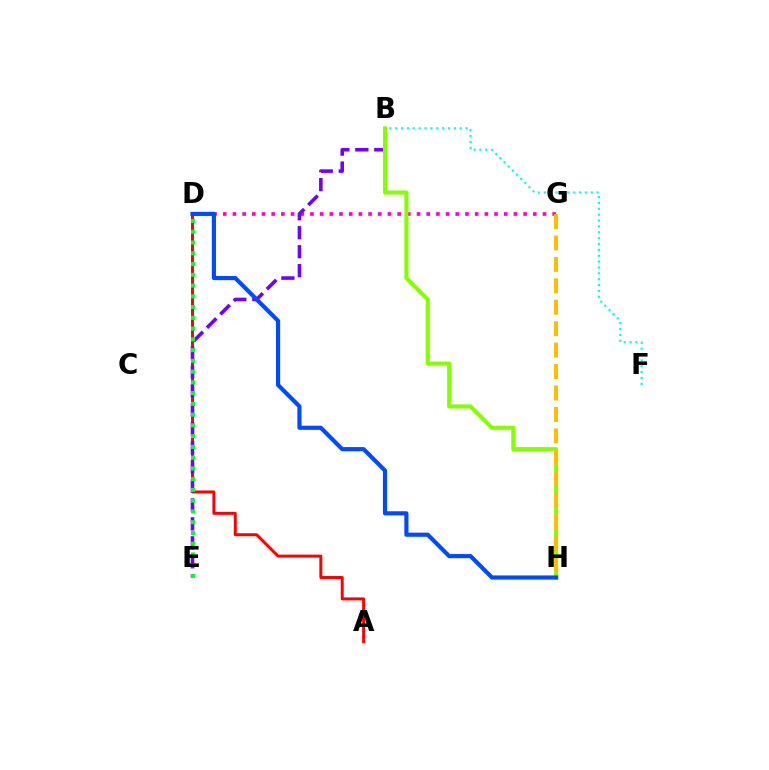{('A', 'D'): [{'color': '#ff0000', 'line_style': 'solid', 'thickness': 2.13}], ('D', 'G'): [{'color': '#ff00cf', 'line_style': 'dotted', 'thickness': 2.63}], ('B', 'E'): [{'color': '#7200ff', 'line_style': 'dashed', 'thickness': 2.58}], ('D', 'E'): [{'color': '#00ff39', 'line_style': 'dotted', 'thickness': 2.92}], ('B', 'H'): [{'color': '#84ff00', 'line_style': 'solid', 'thickness': 2.94}], ('G', 'H'): [{'color': '#ffbd00', 'line_style': 'dashed', 'thickness': 2.91}], ('D', 'H'): [{'color': '#004bff', 'line_style': 'solid', 'thickness': 2.99}], ('B', 'F'): [{'color': '#00fff6', 'line_style': 'dotted', 'thickness': 1.59}]}